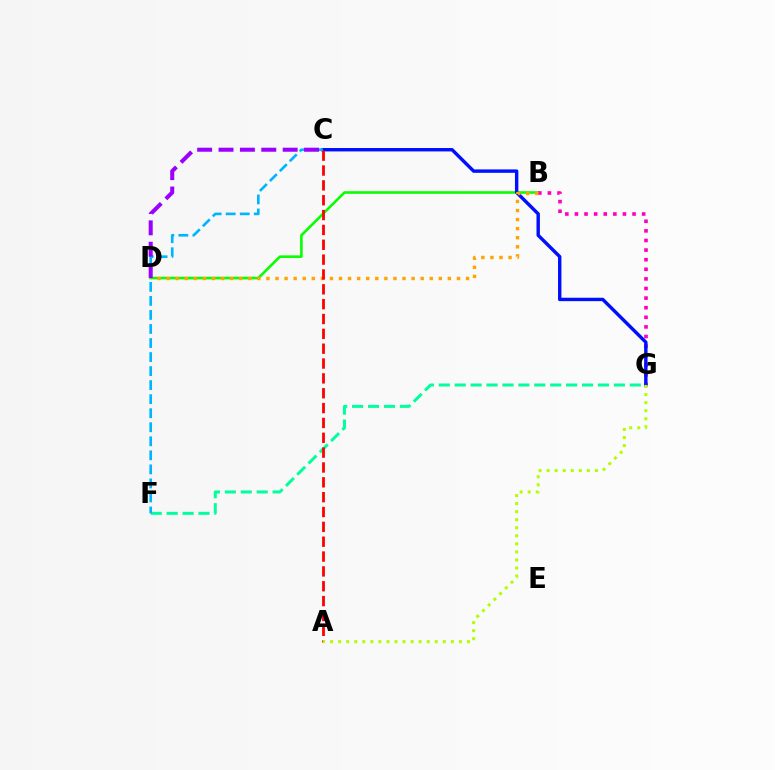{('B', 'D'): [{'color': '#08ff00', 'line_style': 'solid', 'thickness': 1.87}, {'color': '#ffa500', 'line_style': 'dotted', 'thickness': 2.47}], ('B', 'G'): [{'color': '#ff00bd', 'line_style': 'dotted', 'thickness': 2.61}], ('C', 'G'): [{'color': '#0010ff', 'line_style': 'solid', 'thickness': 2.45}], ('F', 'G'): [{'color': '#00ff9d', 'line_style': 'dashed', 'thickness': 2.16}], ('C', 'F'): [{'color': '#00b5ff', 'line_style': 'dashed', 'thickness': 1.91}], ('A', 'C'): [{'color': '#ff0000', 'line_style': 'dashed', 'thickness': 2.02}], ('C', 'D'): [{'color': '#9b00ff', 'line_style': 'dashed', 'thickness': 2.9}], ('A', 'G'): [{'color': '#b3ff00', 'line_style': 'dotted', 'thickness': 2.19}]}